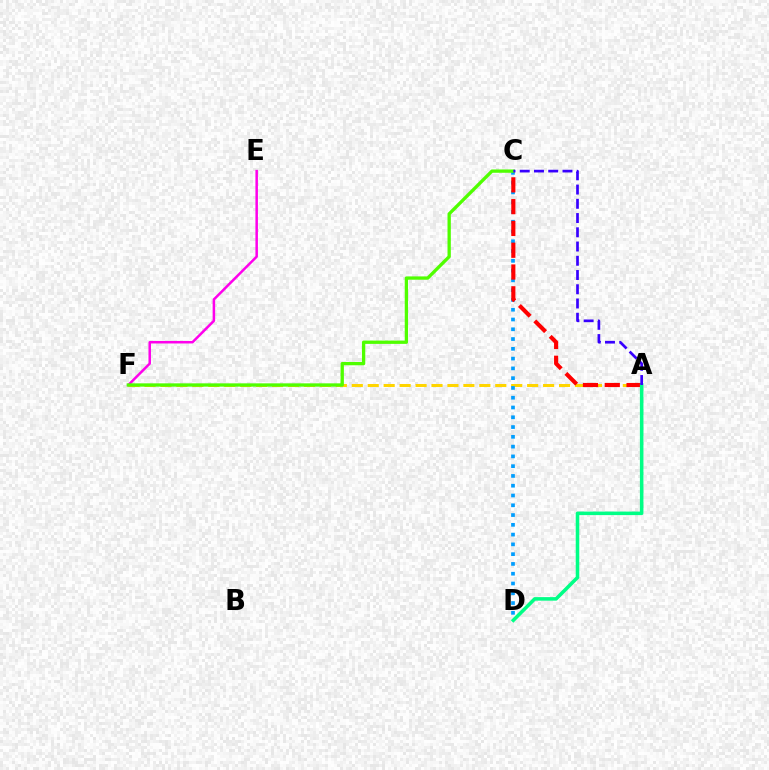{('A', 'F'): [{'color': '#ffd500', 'line_style': 'dashed', 'thickness': 2.17}], ('C', 'D'): [{'color': '#009eff', 'line_style': 'dotted', 'thickness': 2.66}], ('E', 'F'): [{'color': '#ff00ed', 'line_style': 'solid', 'thickness': 1.8}], ('A', 'C'): [{'color': '#ff0000', 'line_style': 'dashed', 'thickness': 2.96}, {'color': '#3700ff', 'line_style': 'dashed', 'thickness': 1.93}], ('C', 'F'): [{'color': '#4fff00', 'line_style': 'solid', 'thickness': 2.38}], ('A', 'D'): [{'color': '#00ff86', 'line_style': 'solid', 'thickness': 2.55}]}